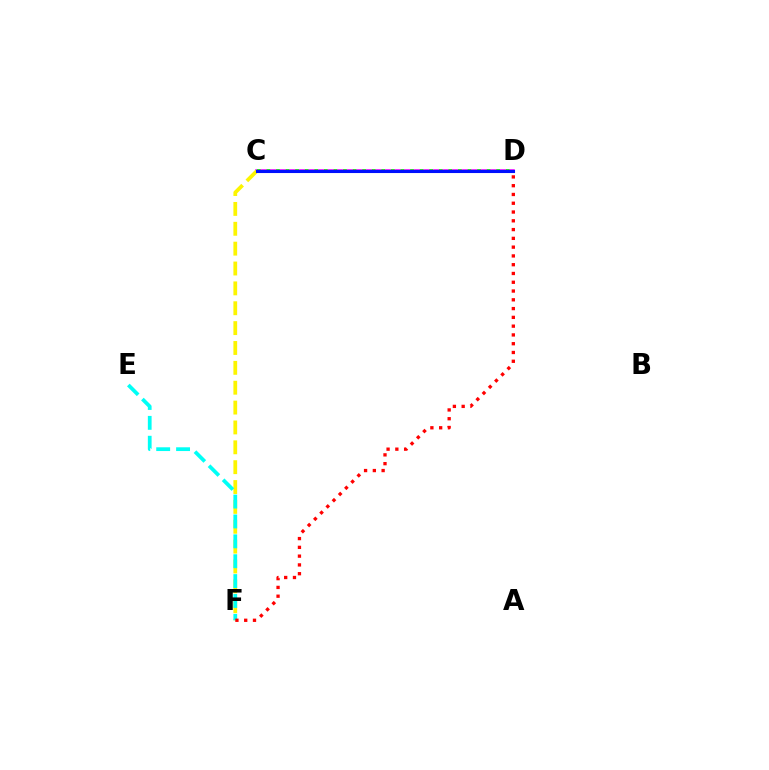{('C', 'D'): [{'color': '#ee00ff', 'line_style': 'solid', 'thickness': 2.54}, {'color': '#08ff00', 'line_style': 'dotted', 'thickness': 2.6}, {'color': '#0010ff', 'line_style': 'solid', 'thickness': 2.21}], ('C', 'F'): [{'color': '#fcf500', 'line_style': 'dashed', 'thickness': 2.7}], ('E', 'F'): [{'color': '#00fff6', 'line_style': 'dashed', 'thickness': 2.7}], ('D', 'F'): [{'color': '#ff0000', 'line_style': 'dotted', 'thickness': 2.39}]}